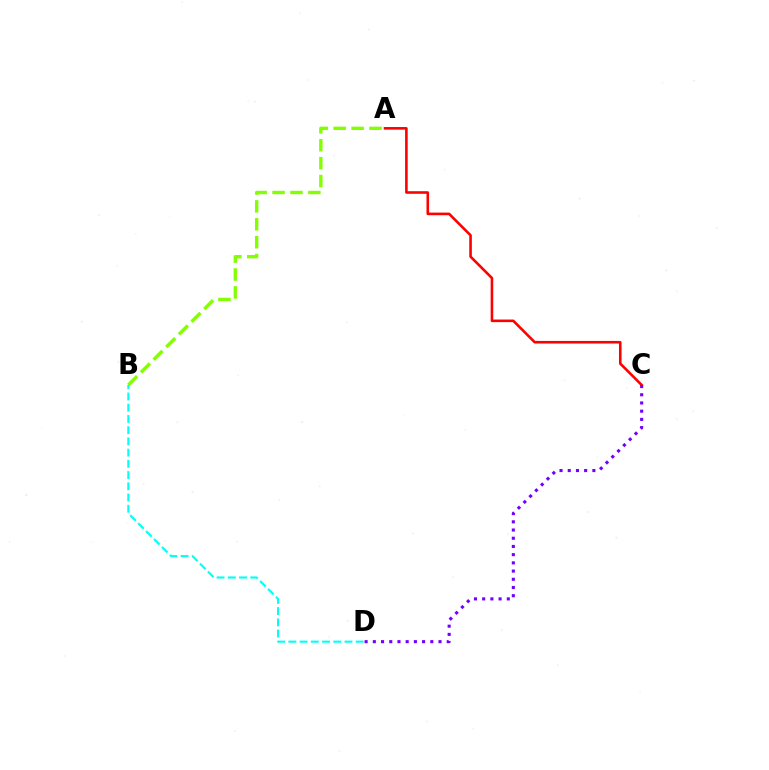{('A', 'C'): [{'color': '#ff0000', 'line_style': 'solid', 'thickness': 1.87}], ('B', 'D'): [{'color': '#00fff6', 'line_style': 'dashed', 'thickness': 1.52}], ('A', 'B'): [{'color': '#84ff00', 'line_style': 'dashed', 'thickness': 2.43}], ('C', 'D'): [{'color': '#7200ff', 'line_style': 'dotted', 'thickness': 2.23}]}